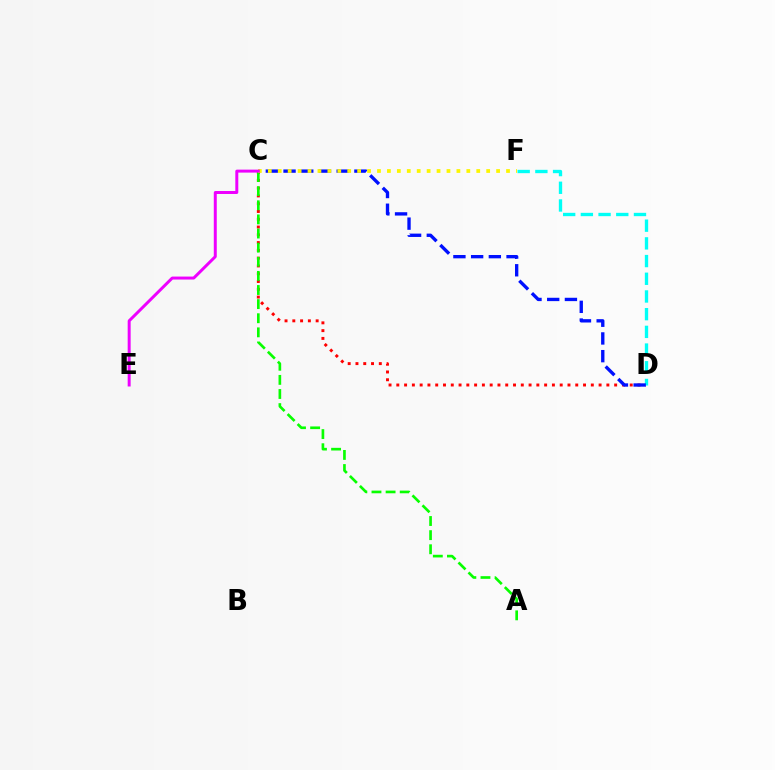{('C', 'D'): [{'color': '#ff0000', 'line_style': 'dotted', 'thickness': 2.11}, {'color': '#0010ff', 'line_style': 'dashed', 'thickness': 2.41}], ('A', 'C'): [{'color': '#08ff00', 'line_style': 'dashed', 'thickness': 1.92}], ('D', 'F'): [{'color': '#00fff6', 'line_style': 'dashed', 'thickness': 2.4}], ('C', 'F'): [{'color': '#fcf500', 'line_style': 'dotted', 'thickness': 2.7}], ('C', 'E'): [{'color': '#ee00ff', 'line_style': 'solid', 'thickness': 2.14}]}